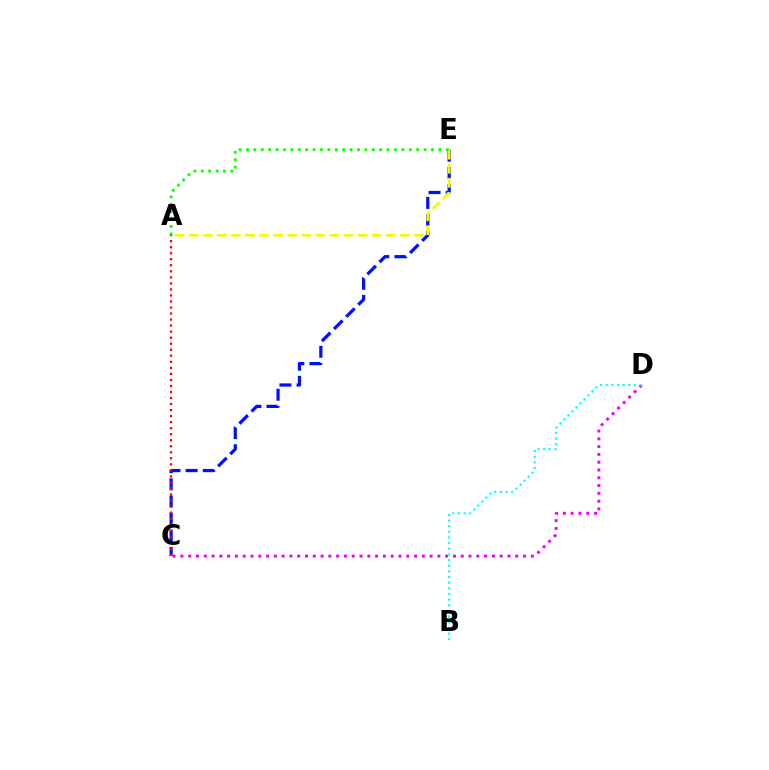{('C', 'E'): [{'color': '#0010ff', 'line_style': 'dashed', 'thickness': 2.33}], ('C', 'D'): [{'color': '#ee00ff', 'line_style': 'dotted', 'thickness': 2.12}], ('A', 'E'): [{'color': '#fcf500', 'line_style': 'dashed', 'thickness': 1.91}, {'color': '#08ff00', 'line_style': 'dotted', 'thickness': 2.01}], ('B', 'D'): [{'color': '#00fff6', 'line_style': 'dotted', 'thickness': 1.54}], ('A', 'C'): [{'color': '#ff0000', 'line_style': 'dotted', 'thickness': 1.64}]}